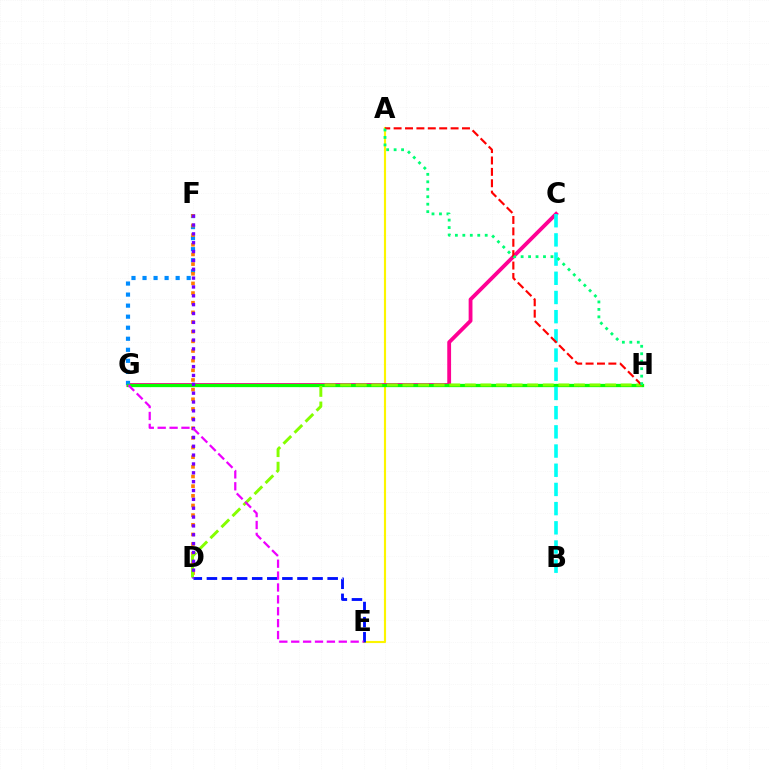{('A', 'E'): [{'color': '#fcf500', 'line_style': 'solid', 'thickness': 1.54}], ('C', 'G'): [{'color': '#ff0094', 'line_style': 'solid', 'thickness': 2.75}], ('F', 'G'): [{'color': '#008cff', 'line_style': 'dotted', 'thickness': 3.0}], ('D', 'F'): [{'color': '#ff7c00', 'line_style': 'dotted', 'thickness': 2.62}, {'color': '#7200ff', 'line_style': 'dotted', 'thickness': 2.4}], ('G', 'H'): [{'color': '#08ff00', 'line_style': 'solid', 'thickness': 2.36}], ('B', 'C'): [{'color': '#00fff6', 'line_style': 'dashed', 'thickness': 2.61}], ('D', 'E'): [{'color': '#0010ff', 'line_style': 'dashed', 'thickness': 2.05}], ('D', 'H'): [{'color': '#84ff00', 'line_style': 'dashed', 'thickness': 2.12}], ('A', 'H'): [{'color': '#ff0000', 'line_style': 'dashed', 'thickness': 1.55}, {'color': '#00ff74', 'line_style': 'dotted', 'thickness': 2.03}], ('E', 'G'): [{'color': '#ee00ff', 'line_style': 'dashed', 'thickness': 1.62}]}